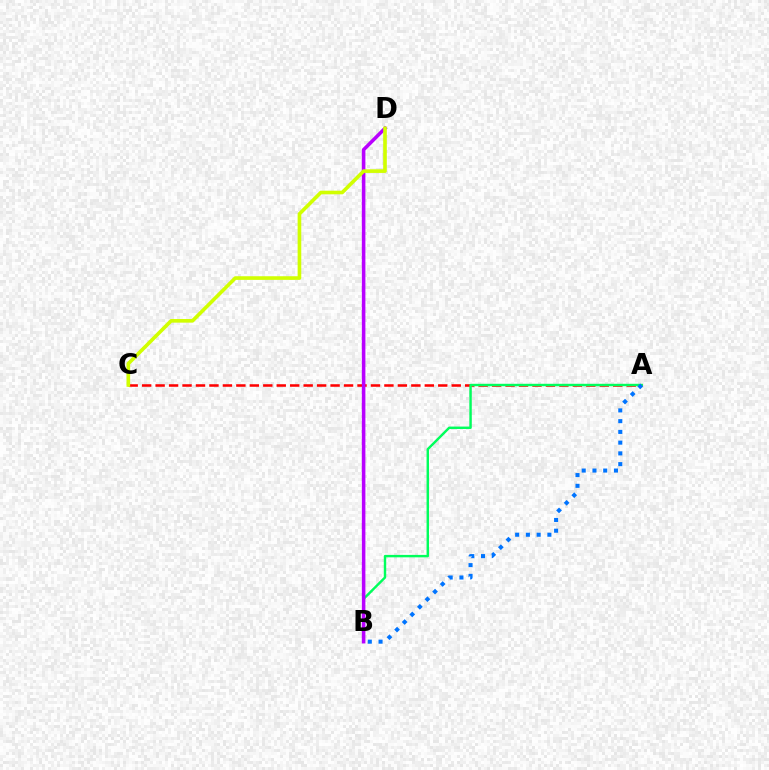{('A', 'C'): [{'color': '#ff0000', 'line_style': 'dashed', 'thickness': 1.83}], ('A', 'B'): [{'color': '#00ff5c', 'line_style': 'solid', 'thickness': 1.75}, {'color': '#0074ff', 'line_style': 'dotted', 'thickness': 2.92}], ('B', 'D'): [{'color': '#b900ff', 'line_style': 'solid', 'thickness': 2.56}], ('C', 'D'): [{'color': '#d1ff00', 'line_style': 'solid', 'thickness': 2.62}]}